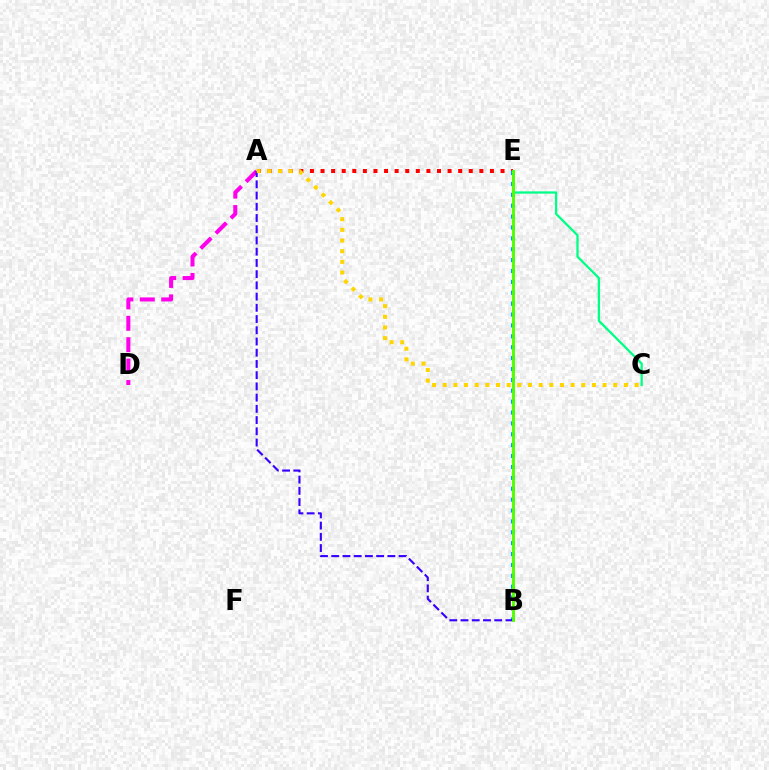{('A', 'D'): [{'color': '#ff00ed', 'line_style': 'dashed', 'thickness': 2.91}], ('A', 'E'): [{'color': '#ff0000', 'line_style': 'dotted', 'thickness': 2.88}], ('B', 'E'): [{'color': '#009eff', 'line_style': 'dotted', 'thickness': 2.96}, {'color': '#4fff00', 'line_style': 'solid', 'thickness': 2.07}], ('A', 'B'): [{'color': '#3700ff', 'line_style': 'dashed', 'thickness': 1.53}], ('A', 'C'): [{'color': '#ffd500', 'line_style': 'dotted', 'thickness': 2.9}], ('C', 'E'): [{'color': '#00ff86', 'line_style': 'solid', 'thickness': 1.64}]}